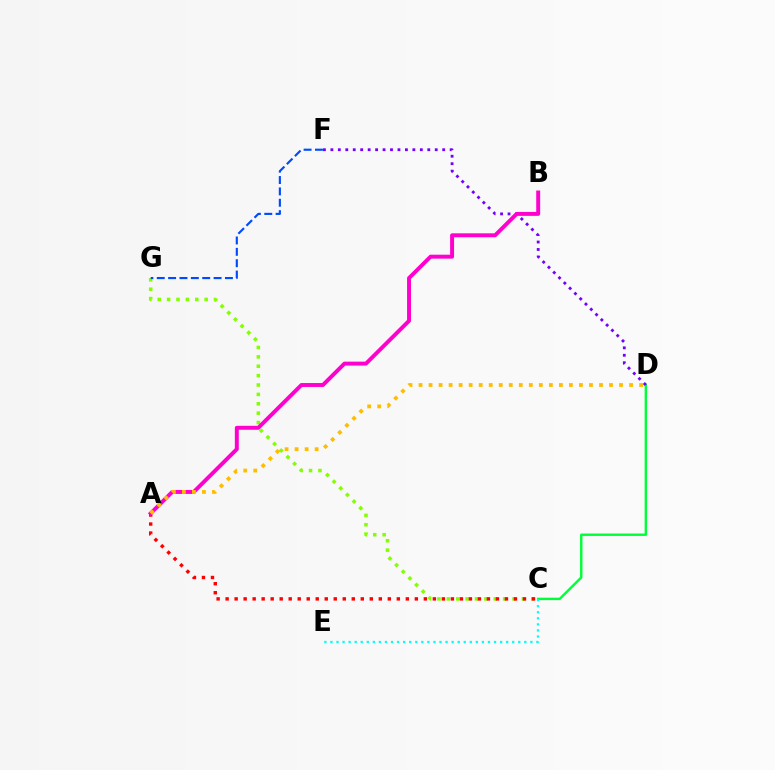{('C', 'G'): [{'color': '#84ff00', 'line_style': 'dotted', 'thickness': 2.55}], ('C', 'D'): [{'color': '#00ff39', 'line_style': 'solid', 'thickness': 1.74}], ('C', 'E'): [{'color': '#00fff6', 'line_style': 'dotted', 'thickness': 1.65}], ('A', 'C'): [{'color': '#ff0000', 'line_style': 'dotted', 'thickness': 2.45}], ('D', 'F'): [{'color': '#7200ff', 'line_style': 'dotted', 'thickness': 2.03}], ('A', 'B'): [{'color': '#ff00cf', 'line_style': 'solid', 'thickness': 2.83}], ('A', 'D'): [{'color': '#ffbd00', 'line_style': 'dotted', 'thickness': 2.72}], ('F', 'G'): [{'color': '#004bff', 'line_style': 'dashed', 'thickness': 1.54}]}